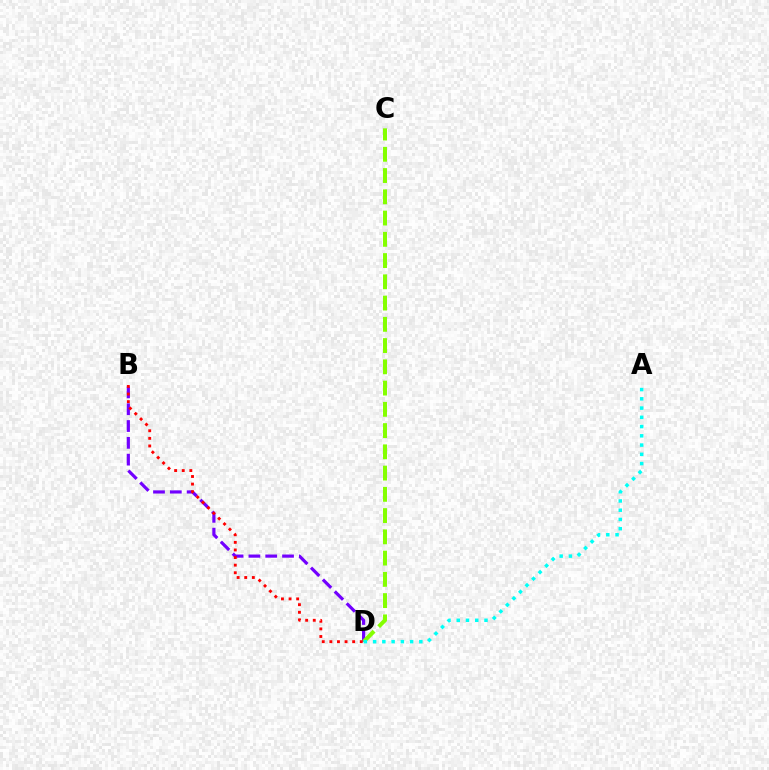{('B', 'D'): [{'color': '#7200ff', 'line_style': 'dashed', 'thickness': 2.28}, {'color': '#ff0000', 'line_style': 'dotted', 'thickness': 2.06}], ('C', 'D'): [{'color': '#84ff00', 'line_style': 'dashed', 'thickness': 2.89}], ('A', 'D'): [{'color': '#00fff6', 'line_style': 'dotted', 'thickness': 2.51}]}